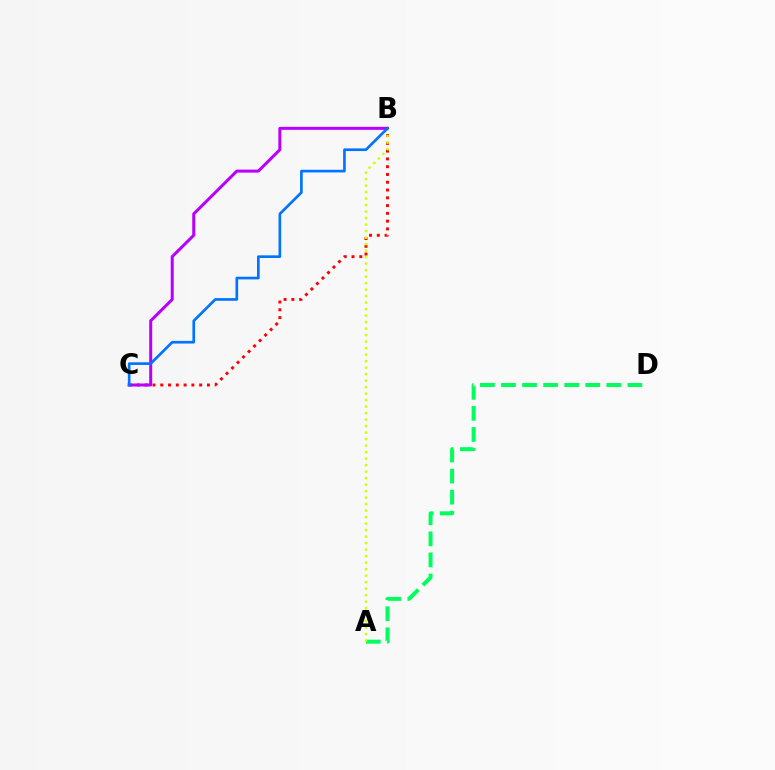{('B', 'C'): [{'color': '#ff0000', 'line_style': 'dotted', 'thickness': 2.11}, {'color': '#b900ff', 'line_style': 'solid', 'thickness': 2.17}, {'color': '#0074ff', 'line_style': 'solid', 'thickness': 1.92}], ('A', 'D'): [{'color': '#00ff5c', 'line_style': 'dashed', 'thickness': 2.86}], ('A', 'B'): [{'color': '#d1ff00', 'line_style': 'dotted', 'thickness': 1.77}]}